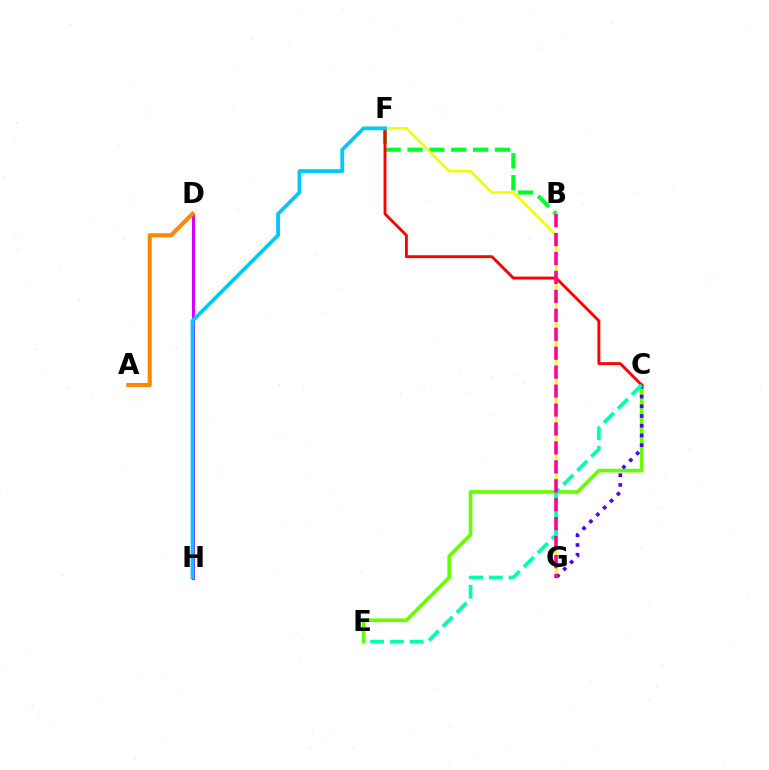{('D', 'H'): [{'color': '#003fff', 'line_style': 'dashed', 'thickness': 2.03}, {'color': '#d600ff', 'line_style': 'solid', 'thickness': 2.19}], ('C', 'E'): [{'color': '#66ff00', 'line_style': 'solid', 'thickness': 2.61}, {'color': '#00ffaf', 'line_style': 'dashed', 'thickness': 2.68}], ('B', 'F'): [{'color': '#00ff27', 'line_style': 'dashed', 'thickness': 2.97}], ('F', 'G'): [{'color': '#eeff00', 'line_style': 'solid', 'thickness': 1.84}], ('C', 'F'): [{'color': '#ff0000', 'line_style': 'solid', 'thickness': 2.08}], ('F', 'H'): [{'color': '#00c7ff', 'line_style': 'solid', 'thickness': 2.73}], ('C', 'G'): [{'color': '#4f00ff', 'line_style': 'dotted', 'thickness': 2.64}], ('B', 'G'): [{'color': '#ff00a0', 'line_style': 'dashed', 'thickness': 2.57}], ('A', 'D'): [{'color': '#ff8800', 'line_style': 'solid', 'thickness': 2.96}]}